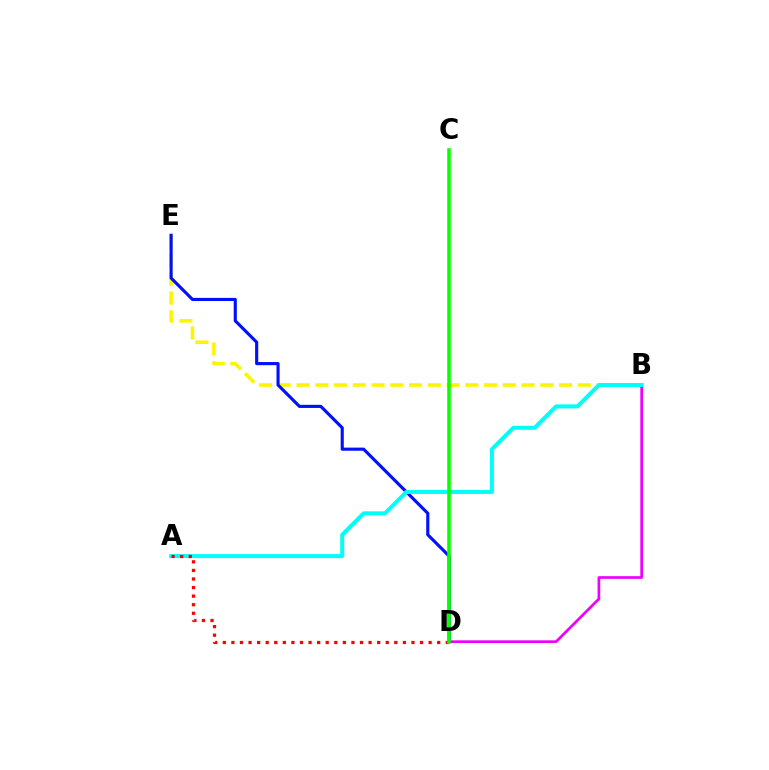{('B', 'E'): [{'color': '#fcf500', 'line_style': 'dashed', 'thickness': 2.55}], ('D', 'E'): [{'color': '#0010ff', 'line_style': 'solid', 'thickness': 2.24}], ('B', 'D'): [{'color': '#ee00ff', 'line_style': 'solid', 'thickness': 1.93}], ('A', 'B'): [{'color': '#00fff6', 'line_style': 'solid', 'thickness': 2.87}], ('A', 'D'): [{'color': '#ff0000', 'line_style': 'dotted', 'thickness': 2.33}], ('C', 'D'): [{'color': '#08ff00', 'line_style': 'solid', 'thickness': 2.56}]}